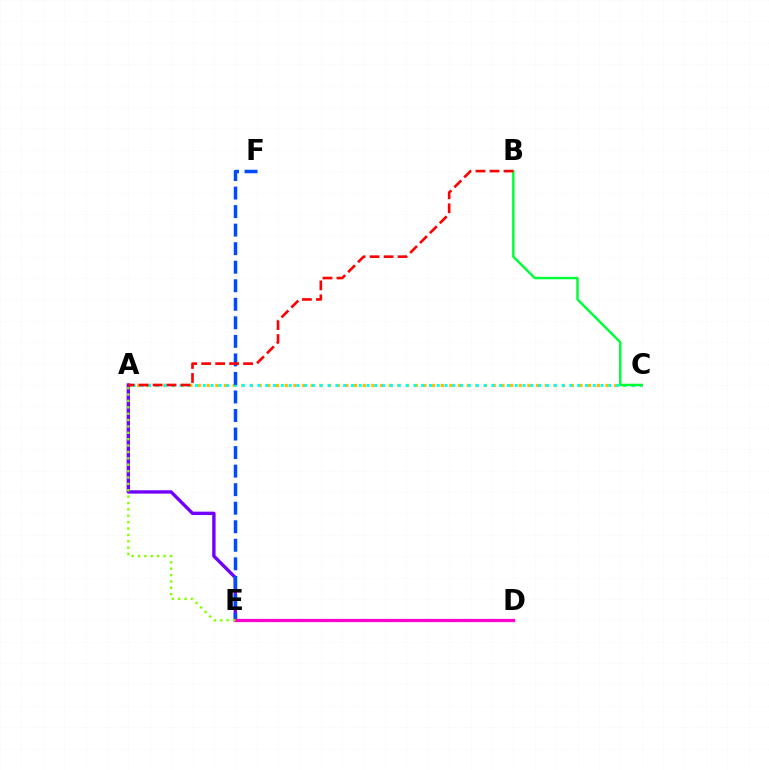{('A', 'C'): [{'color': '#ffbd00', 'line_style': 'dotted', 'thickness': 2.36}, {'color': '#00fff6', 'line_style': 'dotted', 'thickness': 2.12}], ('A', 'E'): [{'color': '#7200ff', 'line_style': 'solid', 'thickness': 2.42}, {'color': '#84ff00', 'line_style': 'dotted', 'thickness': 1.73}], ('E', 'F'): [{'color': '#004bff', 'line_style': 'dashed', 'thickness': 2.52}], ('D', 'E'): [{'color': '#ff00cf', 'line_style': 'solid', 'thickness': 2.35}], ('B', 'C'): [{'color': '#00ff39', 'line_style': 'solid', 'thickness': 1.77}], ('A', 'B'): [{'color': '#ff0000', 'line_style': 'dashed', 'thickness': 1.9}]}